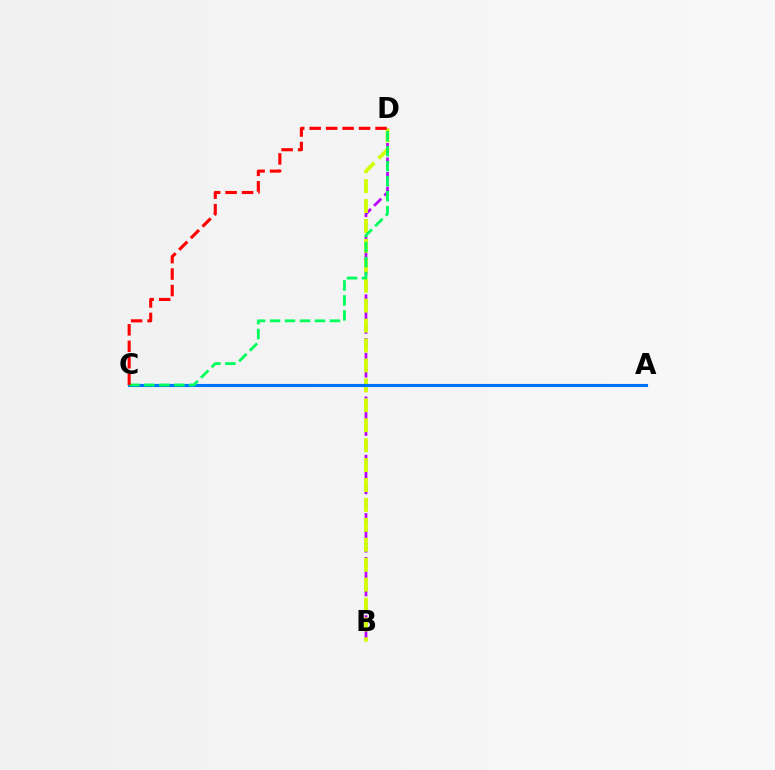{('B', 'D'): [{'color': '#b900ff', 'line_style': 'dashed', 'thickness': 1.98}, {'color': '#d1ff00', 'line_style': 'dashed', 'thickness': 2.71}], ('A', 'C'): [{'color': '#0074ff', 'line_style': 'solid', 'thickness': 2.24}], ('C', 'D'): [{'color': '#00ff5c', 'line_style': 'dashed', 'thickness': 2.03}, {'color': '#ff0000', 'line_style': 'dashed', 'thickness': 2.24}]}